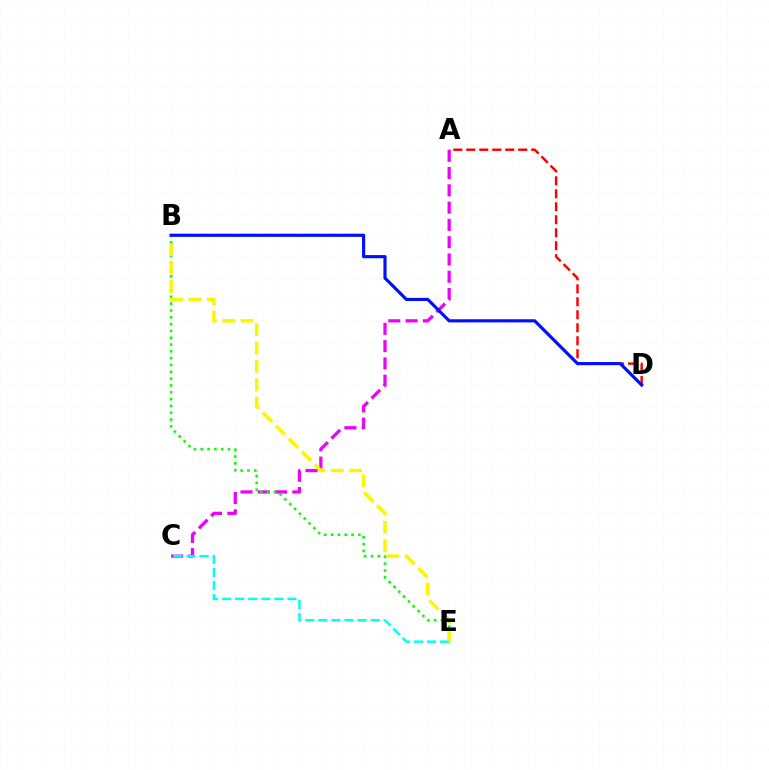{('A', 'C'): [{'color': '#ee00ff', 'line_style': 'dashed', 'thickness': 2.35}], ('C', 'E'): [{'color': '#00fff6', 'line_style': 'dashed', 'thickness': 1.77}], ('A', 'D'): [{'color': '#ff0000', 'line_style': 'dashed', 'thickness': 1.76}], ('B', 'E'): [{'color': '#08ff00', 'line_style': 'dotted', 'thickness': 1.85}, {'color': '#fcf500', 'line_style': 'dashed', 'thickness': 2.5}], ('B', 'D'): [{'color': '#0010ff', 'line_style': 'solid', 'thickness': 2.28}]}